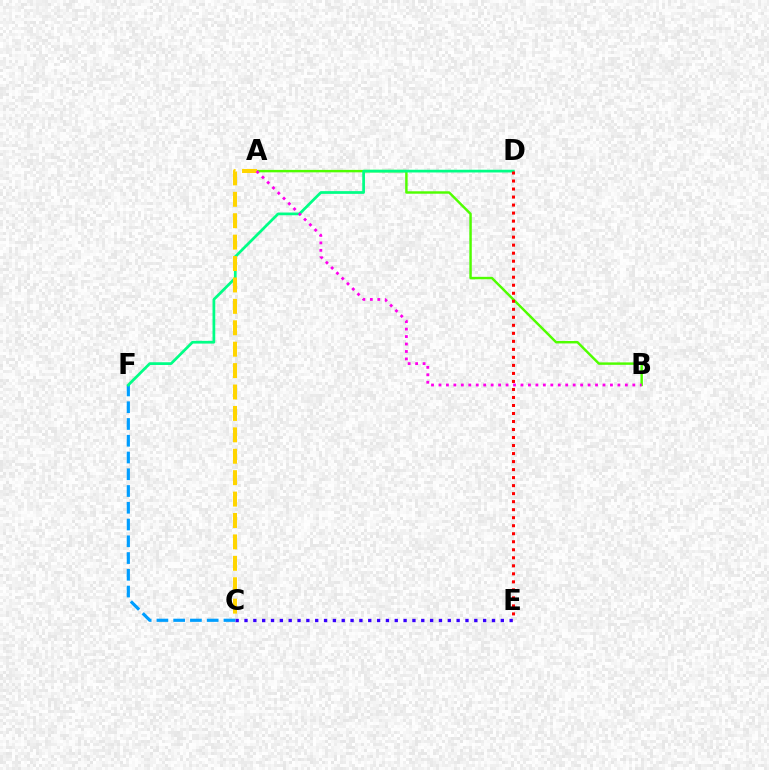{('A', 'B'): [{'color': '#4fff00', 'line_style': 'solid', 'thickness': 1.76}, {'color': '#ff00ed', 'line_style': 'dotted', 'thickness': 2.03}], ('C', 'E'): [{'color': '#3700ff', 'line_style': 'dotted', 'thickness': 2.4}], ('C', 'F'): [{'color': '#009eff', 'line_style': 'dashed', 'thickness': 2.28}], ('D', 'F'): [{'color': '#00ff86', 'line_style': 'solid', 'thickness': 1.97}], ('A', 'C'): [{'color': '#ffd500', 'line_style': 'dashed', 'thickness': 2.91}], ('D', 'E'): [{'color': '#ff0000', 'line_style': 'dotted', 'thickness': 2.18}]}